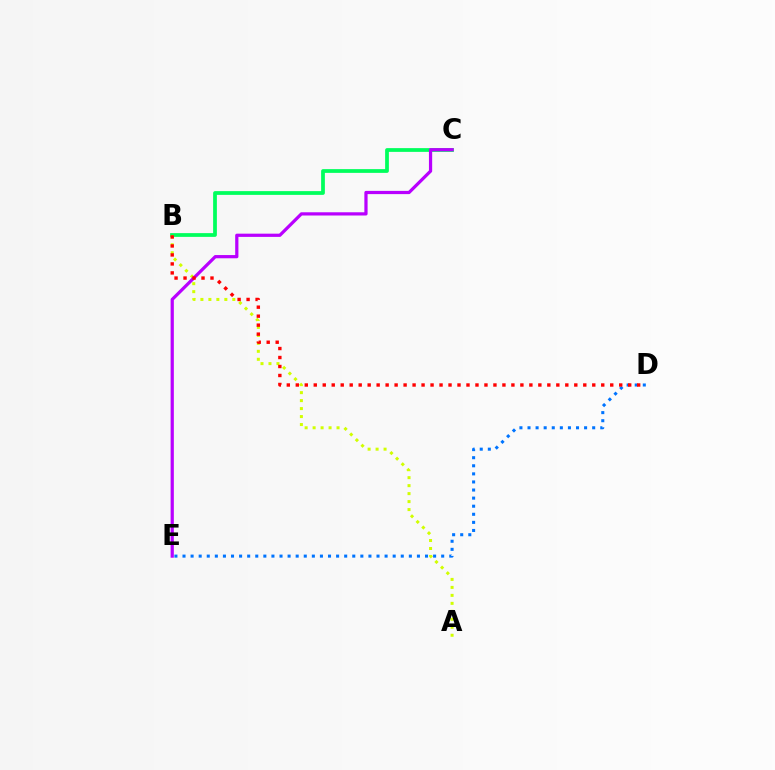{('B', 'C'): [{'color': '#00ff5c', 'line_style': 'solid', 'thickness': 2.7}], ('A', 'B'): [{'color': '#d1ff00', 'line_style': 'dotted', 'thickness': 2.17}], ('C', 'E'): [{'color': '#b900ff', 'line_style': 'solid', 'thickness': 2.32}], ('D', 'E'): [{'color': '#0074ff', 'line_style': 'dotted', 'thickness': 2.2}], ('B', 'D'): [{'color': '#ff0000', 'line_style': 'dotted', 'thickness': 2.44}]}